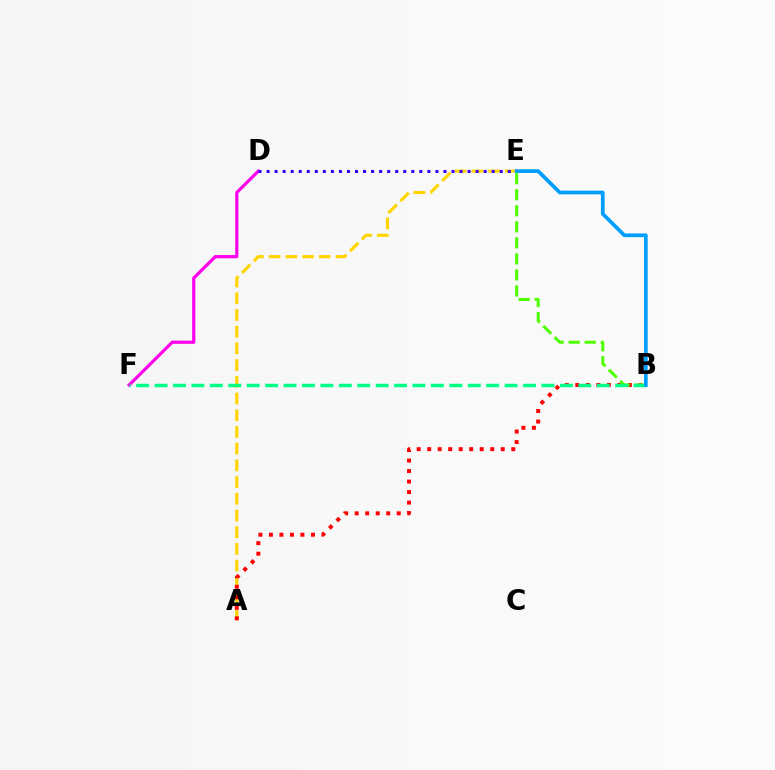{('A', 'E'): [{'color': '#ffd500', 'line_style': 'dashed', 'thickness': 2.27}], ('D', 'F'): [{'color': '#ff00ed', 'line_style': 'solid', 'thickness': 2.31}], ('D', 'E'): [{'color': '#3700ff', 'line_style': 'dotted', 'thickness': 2.18}], ('A', 'B'): [{'color': '#ff0000', 'line_style': 'dotted', 'thickness': 2.86}], ('B', 'E'): [{'color': '#4fff00', 'line_style': 'dashed', 'thickness': 2.18}, {'color': '#009eff', 'line_style': 'solid', 'thickness': 2.67}], ('B', 'F'): [{'color': '#00ff86', 'line_style': 'dashed', 'thickness': 2.5}]}